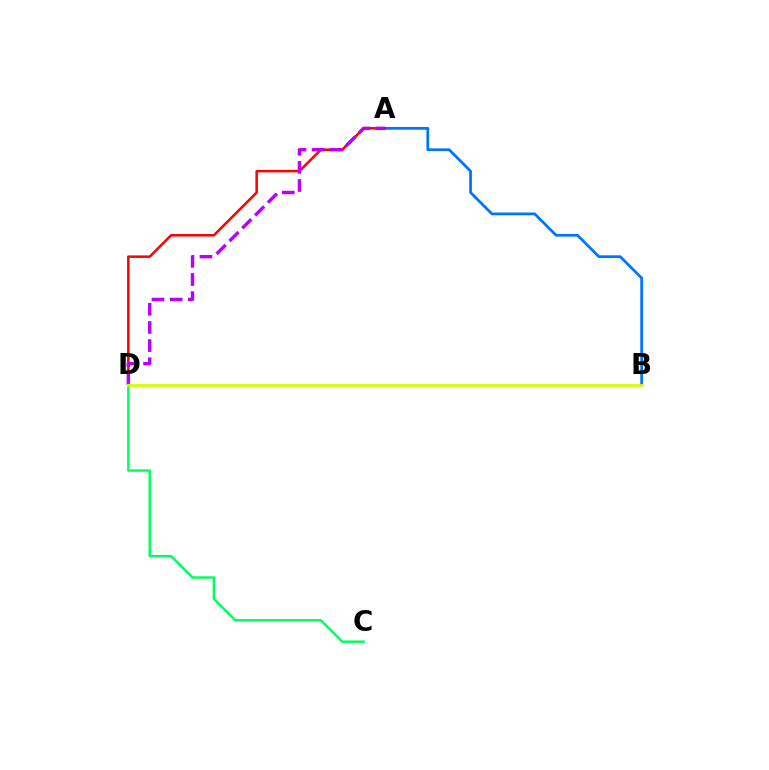{('A', 'B'): [{'color': '#0074ff', 'line_style': 'solid', 'thickness': 1.98}], ('A', 'D'): [{'color': '#ff0000', 'line_style': 'solid', 'thickness': 1.82}, {'color': '#b900ff', 'line_style': 'dashed', 'thickness': 2.47}], ('C', 'D'): [{'color': '#00ff5c', 'line_style': 'solid', 'thickness': 1.75}], ('B', 'D'): [{'color': '#d1ff00', 'line_style': 'solid', 'thickness': 2.0}]}